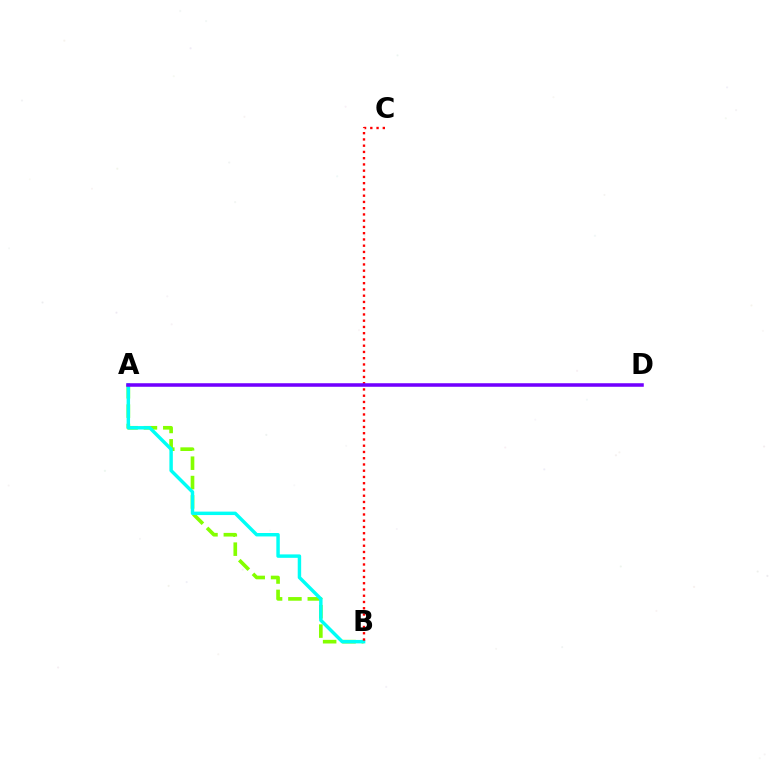{('A', 'B'): [{'color': '#84ff00', 'line_style': 'dashed', 'thickness': 2.63}, {'color': '#00fff6', 'line_style': 'solid', 'thickness': 2.48}], ('B', 'C'): [{'color': '#ff0000', 'line_style': 'dotted', 'thickness': 1.7}], ('A', 'D'): [{'color': '#7200ff', 'line_style': 'solid', 'thickness': 2.55}]}